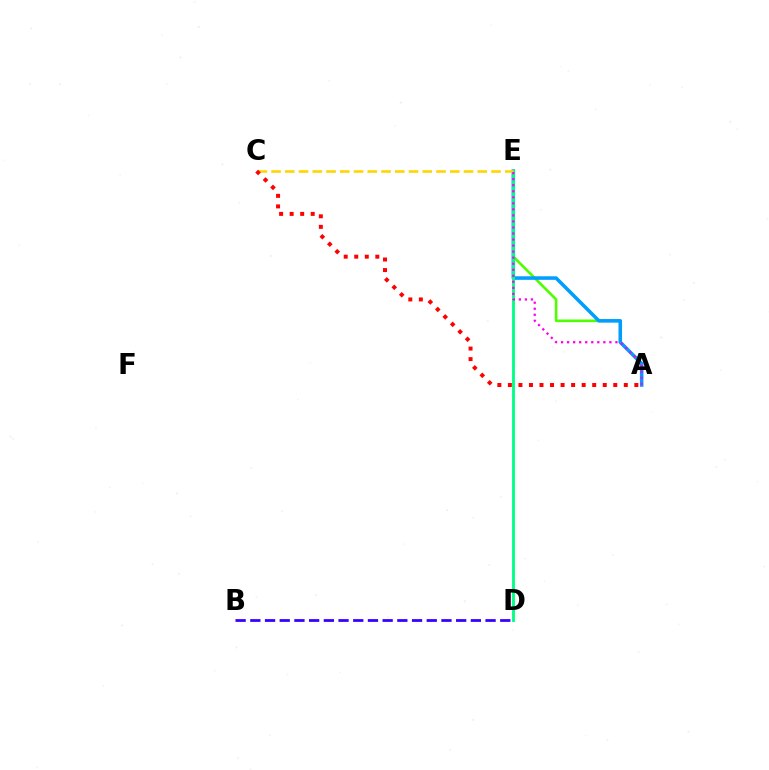{('A', 'E'): [{'color': '#4fff00', 'line_style': 'solid', 'thickness': 1.9}, {'color': '#009eff', 'line_style': 'solid', 'thickness': 2.55}, {'color': '#ff00ed', 'line_style': 'dotted', 'thickness': 1.64}], ('B', 'D'): [{'color': '#3700ff', 'line_style': 'dashed', 'thickness': 2.0}], ('D', 'E'): [{'color': '#00ff86', 'line_style': 'solid', 'thickness': 2.07}], ('C', 'E'): [{'color': '#ffd500', 'line_style': 'dashed', 'thickness': 1.87}], ('A', 'C'): [{'color': '#ff0000', 'line_style': 'dotted', 'thickness': 2.86}]}